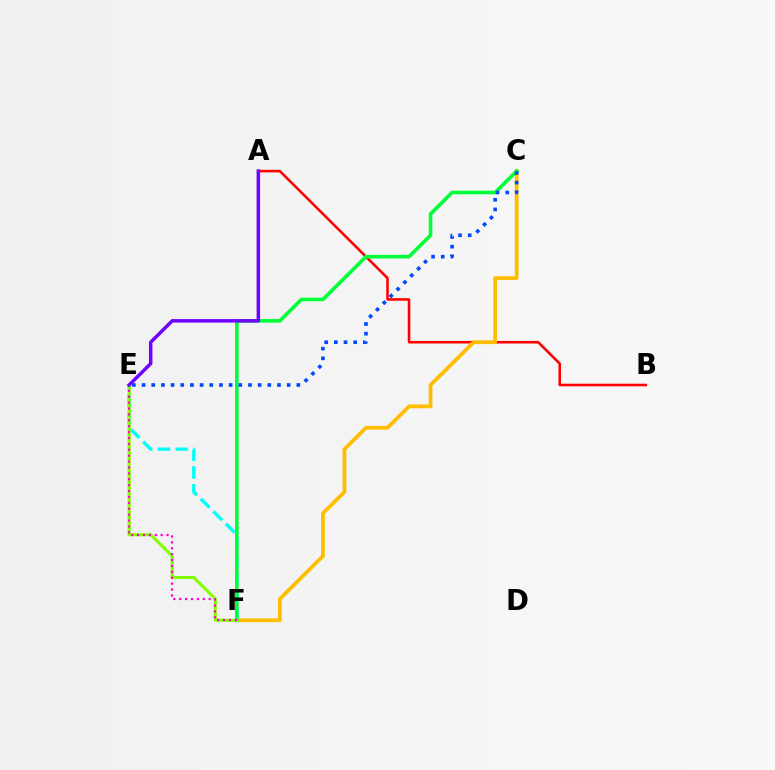{('A', 'B'): [{'color': '#ff0000', 'line_style': 'solid', 'thickness': 1.85}], ('C', 'F'): [{'color': '#ffbd00', 'line_style': 'solid', 'thickness': 2.71}, {'color': '#00ff39', 'line_style': 'solid', 'thickness': 2.6}], ('E', 'F'): [{'color': '#00fff6', 'line_style': 'dashed', 'thickness': 2.41}, {'color': '#84ff00', 'line_style': 'solid', 'thickness': 2.22}, {'color': '#ff00cf', 'line_style': 'dotted', 'thickness': 1.6}], ('C', 'E'): [{'color': '#004bff', 'line_style': 'dotted', 'thickness': 2.63}], ('A', 'E'): [{'color': '#7200ff', 'line_style': 'solid', 'thickness': 2.49}]}